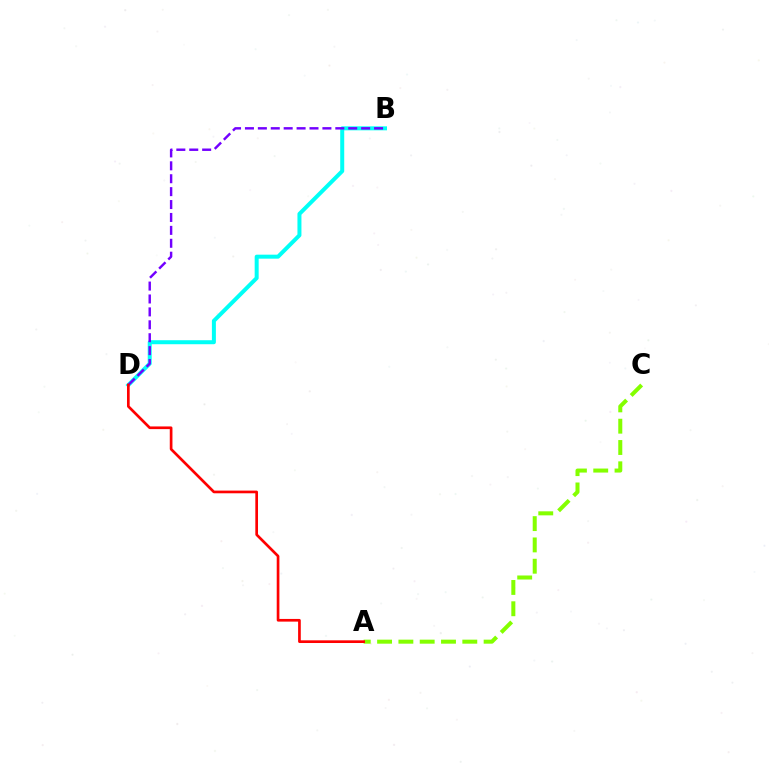{('B', 'D'): [{'color': '#00fff6', 'line_style': 'solid', 'thickness': 2.88}, {'color': '#7200ff', 'line_style': 'dashed', 'thickness': 1.75}], ('A', 'C'): [{'color': '#84ff00', 'line_style': 'dashed', 'thickness': 2.89}], ('A', 'D'): [{'color': '#ff0000', 'line_style': 'solid', 'thickness': 1.93}]}